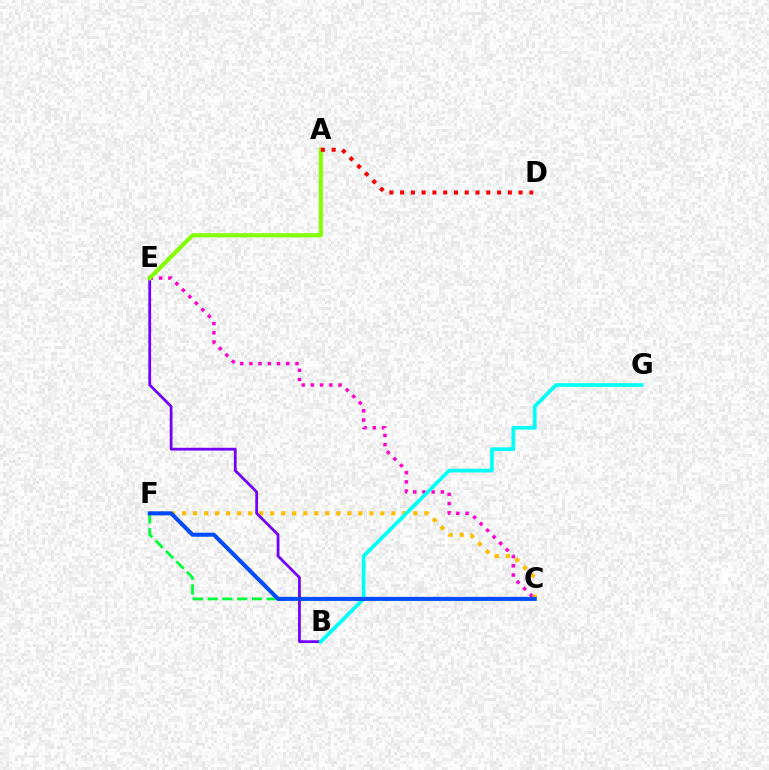{('C', 'F'): [{'color': '#00ff39', 'line_style': 'dashed', 'thickness': 2.01}, {'color': '#ffbd00', 'line_style': 'dotted', 'thickness': 2.99}, {'color': '#004bff', 'line_style': 'solid', 'thickness': 2.91}], ('C', 'E'): [{'color': '#ff00cf', 'line_style': 'dotted', 'thickness': 2.5}], ('B', 'E'): [{'color': '#7200ff', 'line_style': 'solid', 'thickness': 1.99}], ('A', 'E'): [{'color': '#84ff00', 'line_style': 'solid', 'thickness': 2.96}], ('A', 'D'): [{'color': '#ff0000', 'line_style': 'dotted', 'thickness': 2.93}], ('B', 'G'): [{'color': '#00fff6', 'line_style': 'solid', 'thickness': 2.66}]}